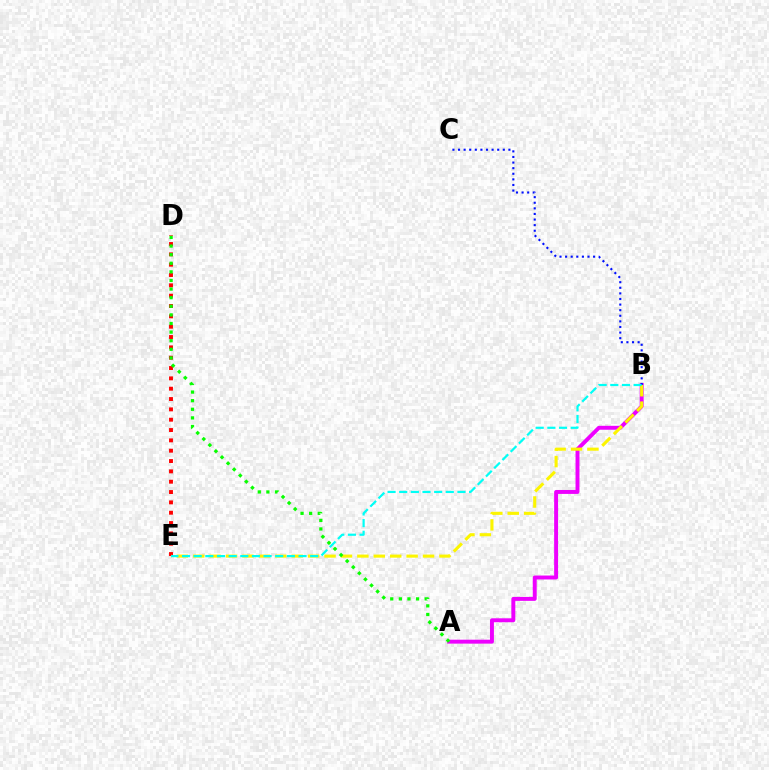{('A', 'B'): [{'color': '#ee00ff', 'line_style': 'solid', 'thickness': 2.84}], ('D', 'E'): [{'color': '#ff0000', 'line_style': 'dotted', 'thickness': 2.81}], ('B', 'E'): [{'color': '#fcf500', 'line_style': 'dashed', 'thickness': 2.23}, {'color': '#00fff6', 'line_style': 'dashed', 'thickness': 1.58}], ('B', 'C'): [{'color': '#0010ff', 'line_style': 'dotted', 'thickness': 1.52}], ('A', 'D'): [{'color': '#08ff00', 'line_style': 'dotted', 'thickness': 2.34}]}